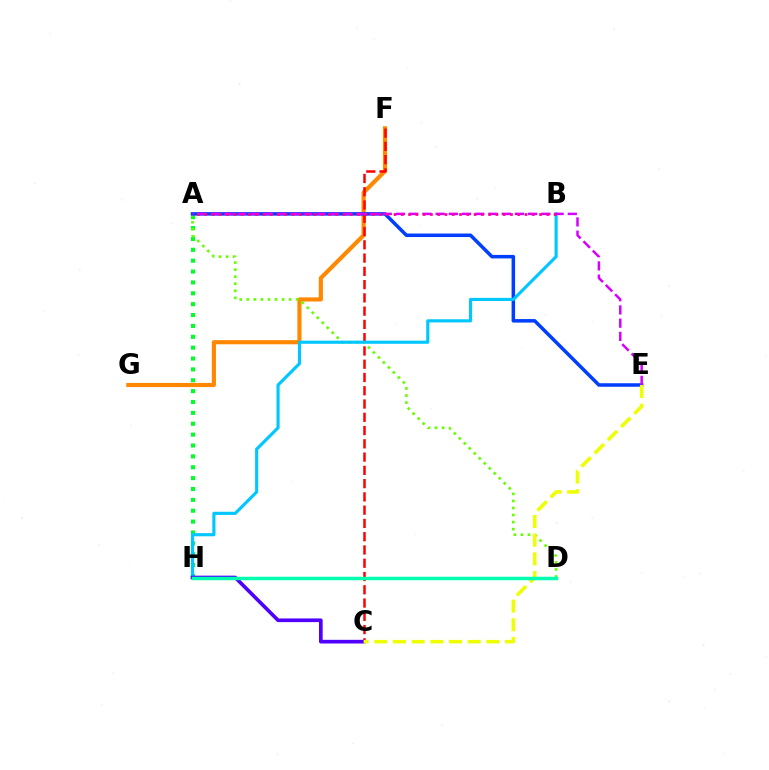{('F', 'G'): [{'color': '#ff8800', 'line_style': 'solid', 'thickness': 2.98}], ('A', 'H'): [{'color': '#00ff27', 'line_style': 'dotted', 'thickness': 2.95}], ('A', 'D'): [{'color': '#66ff00', 'line_style': 'dotted', 'thickness': 1.92}], ('C', 'F'): [{'color': '#ff0000', 'line_style': 'dashed', 'thickness': 1.8}], ('A', 'E'): [{'color': '#003fff', 'line_style': 'solid', 'thickness': 2.53}, {'color': '#d600ff', 'line_style': 'dashed', 'thickness': 1.8}], ('B', 'H'): [{'color': '#00c7ff', 'line_style': 'solid', 'thickness': 2.25}], ('C', 'H'): [{'color': '#4f00ff', 'line_style': 'solid', 'thickness': 2.64}], ('A', 'B'): [{'color': '#ff00a0', 'line_style': 'dotted', 'thickness': 1.98}], ('C', 'E'): [{'color': '#eeff00', 'line_style': 'dashed', 'thickness': 2.54}], ('D', 'H'): [{'color': '#00ffaf', 'line_style': 'solid', 'thickness': 2.51}]}